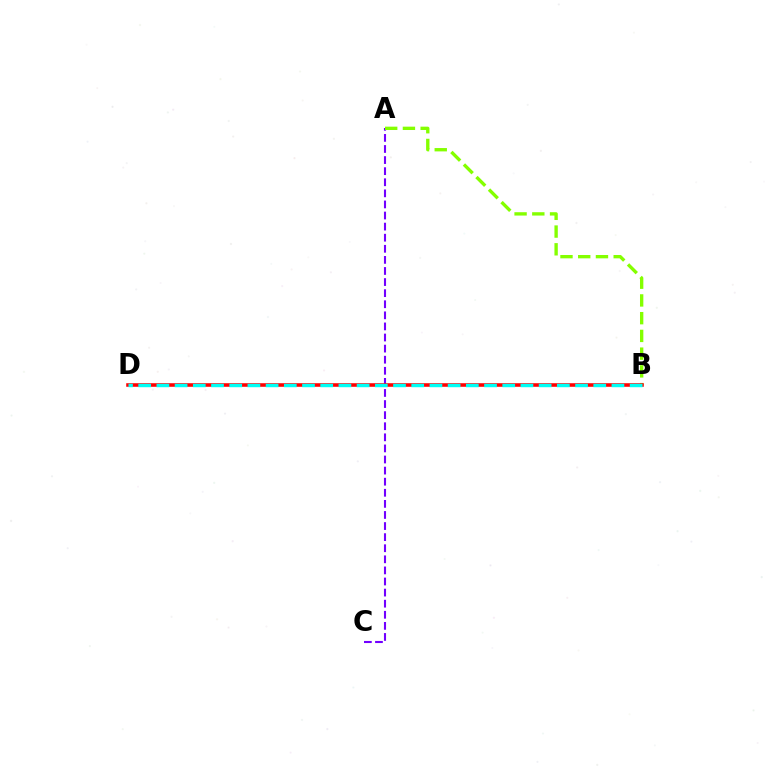{('A', 'C'): [{'color': '#7200ff', 'line_style': 'dashed', 'thickness': 1.51}], ('A', 'B'): [{'color': '#84ff00', 'line_style': 'dashed', 'thickness': 2.41}], ('B', 'D'): [{'color': '#ff0000', 'line_style': 'solid', 'thickness': 2.57}, {'color': '#00fff6', 'line_style': 'dashed', 'thickness': 2.47}]}